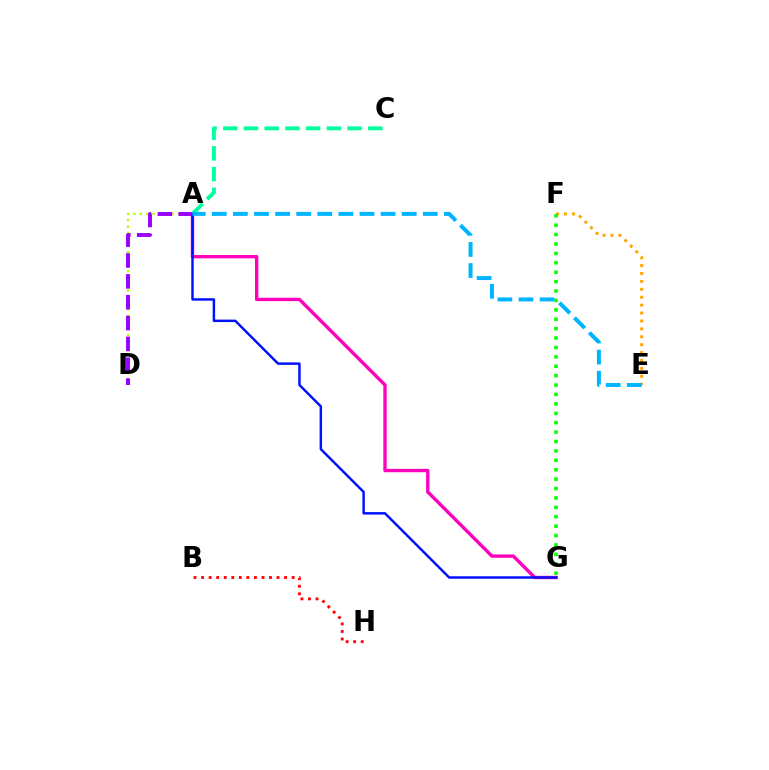{('A', 'D'): [{'color': '#b3ff00', 'line_style': 'dotted', 'thickness': 1.73}, {'color': '#9b00ff', 'line_style': 'dashed', 'thickness': 2.83}], ('A', 'G'): [{'color': '#ff00bd', 'line_style': 'solid', 'thickness': 2.43}, {'color': '#0010ff', 'line_style': 'solid', 'thickness': 1.77}], ('A', 'C'): [{'color': '#00ff9d', 'line_style': 'dashed', 'thickness': 2.81}], ('E', 'F'): [{'color': '#ffa500', 'line_style': 'dotted', 'thickness': 2.15}], ('B', 'H'): [{'color': '#ff0000', 'line_style': 'dotted', 'thickness': 2.05}], ('F', 'G'): [{'color': '#08ff00', 'line_style': 'dotted', 'thickness': 2.56}], ('A', 'E'): [{'color': '#00b5ff', 'line_style': 'dashed', 'thickness': 2.87}]}